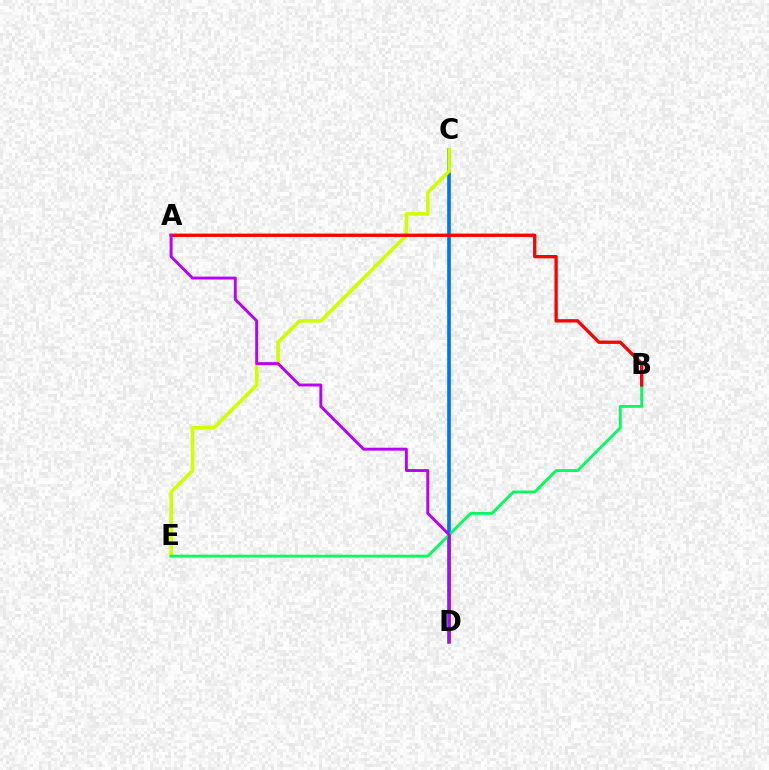{('C', 'D'): [{'color': '#0074ff', 'line_style': 'solid', 'thickness': 2.63}], ('C', 'E'): [{'color': '#d1ff00', 'line_style': 'solid', 'thickness': 2.6}], ('B', 'E'): [{'color': '#00ff5c', 'line_style': 'solid', 'thickness': 2.06}], ('A', 'B'): [{'color': '#ff0000', 'line_style': 'solid', 'thickness': 2.39}], ('A', 'D'): [{'color': '#b900ff', 'line_style': 'solid', 'thickness': 2.1}]}